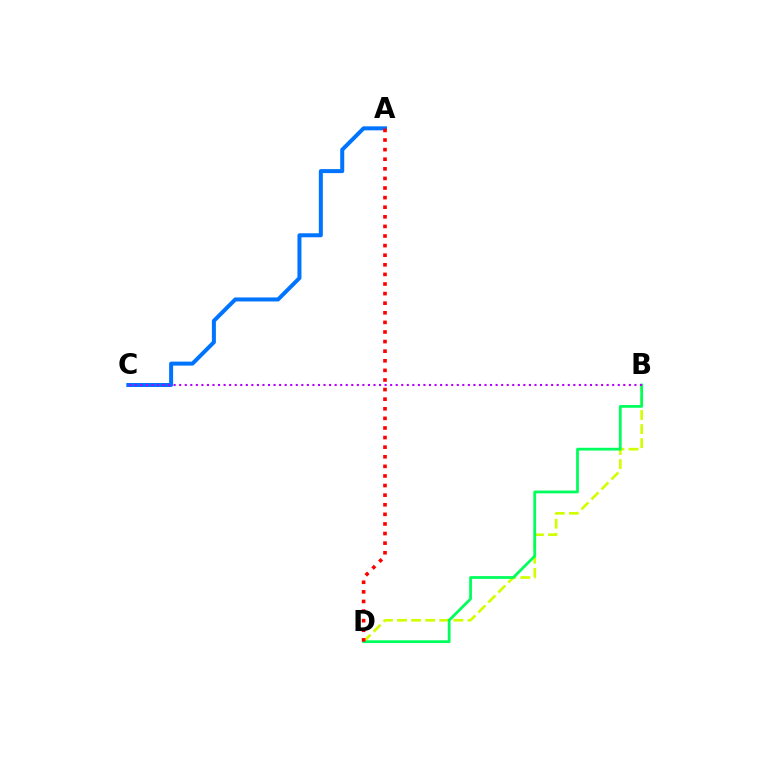{('B', 'D'): [{'color': '#d1ff00', 'line_style': 'dashed', 'thickness': 1.92}, {'color': '#00ff5c', 'line_style': 'solid', 'thickness': 1.99}], ('A', 'C'): [{'color': '#0074ff', 'line_style': 'solid', 'thickness': 2.88}], ('B', 'C'): [{'color': '#b900ff', 'line_style': 'dotted', 'thickness': 1.51}], ('A', 'D'): [{'color': '#ff0000', 'line_style': 'dotted', 'thickness': 2.61}]}